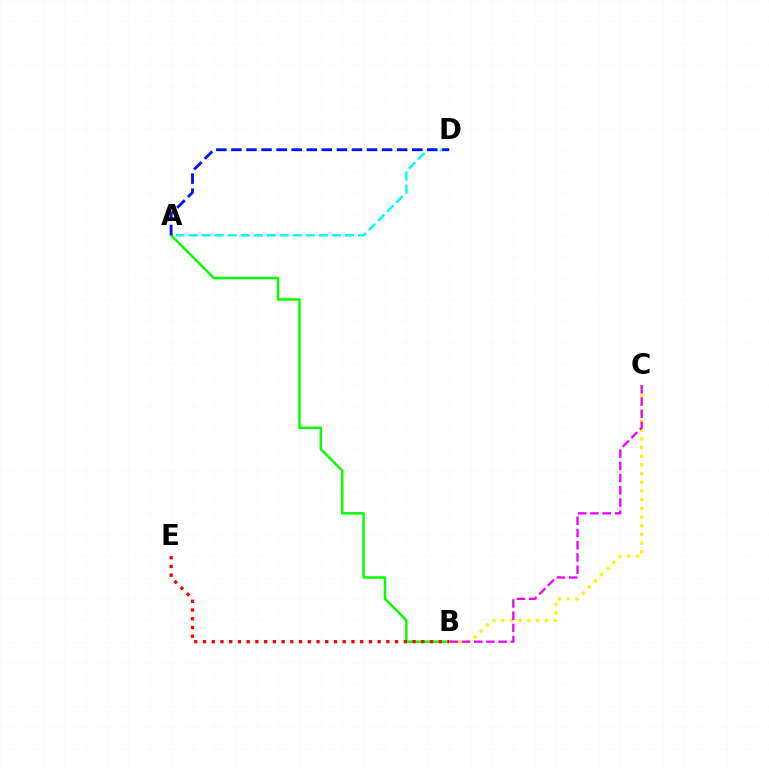{('A', 'B'): [{'color': '#08ff00', 'line_style': 'solid', 'thickness': 1.8}], ('A', 'D'): [{'color': '#00fff6', 'line_style': 'dashed', 'thickness': 1.77}, {'color': '#0010ff', 'line_style': 'dashed', 'thickness': 2.05}], ('B', 'C'): [{'color': '#fcf500', 'line_style': 'dotted', 'thickness': 2.36}, {'color': '#ee00ff', 'line_style': 'dashed', 'thickness': 1.66}], ('B', 'E'): [{'color': '#ff0000', 'line_style': 'dotted', 'thickness': 2.37}]}